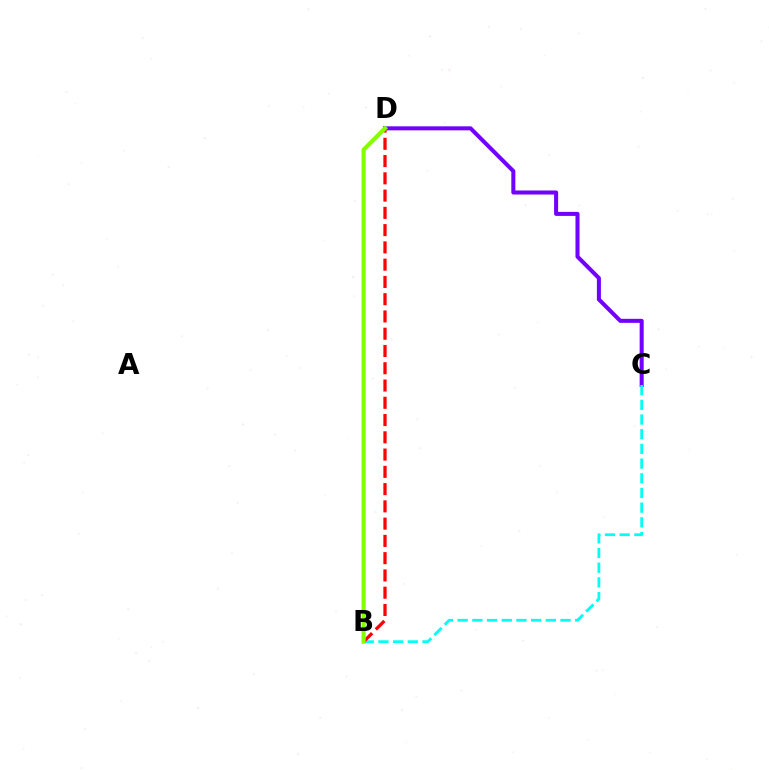{('C', 'D'): [{'color': '#7200ff', 'line_style': 'solid', 'thickness': 2.91}], ('B', 'C'): [{'color': '#00fff6', 'line_style': 'dashed', 'thickness': 2.0}], ('B', 'D'): [{'color': '#ff0000', 'line_style': 'dashed', 'thickness': 2.35}, {'color': '#84ff00', 'line_style': 'solid', 'thickness': 2.99}]}